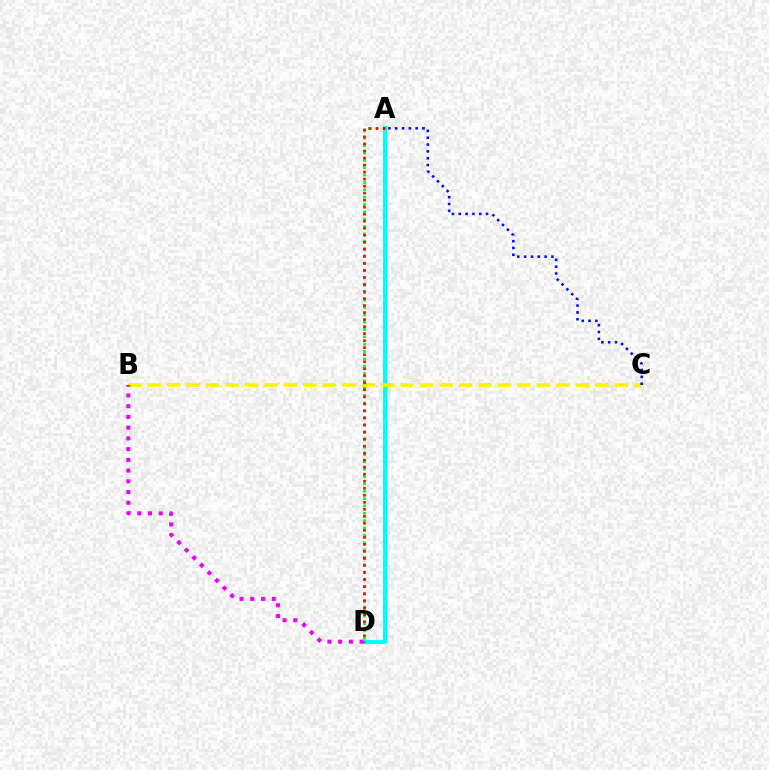{('A', 'D'): [{'color': '#00fff6', 'line_style': 'solid', 'thickness': 2.97}, {'color': '#08ff00', 'line_style': 'dotted', 'thickness': 2.0}, {'color': '#ff0000', 'line_style': 'dotted', 'thickness': 1.91}], ('B', 'C'): [{'color': '#fcf500', 'line_style': 'dashed', 'thickness': 2.64}], ('B', 'D'): [{'color': '#ee00ff', 'line_style': 'dotted', 'thickness': 2.92}], ('A', 'C'): [{'color': '#0010ff', 'line_style': 'dotted', 'thickness': 1.86}]}